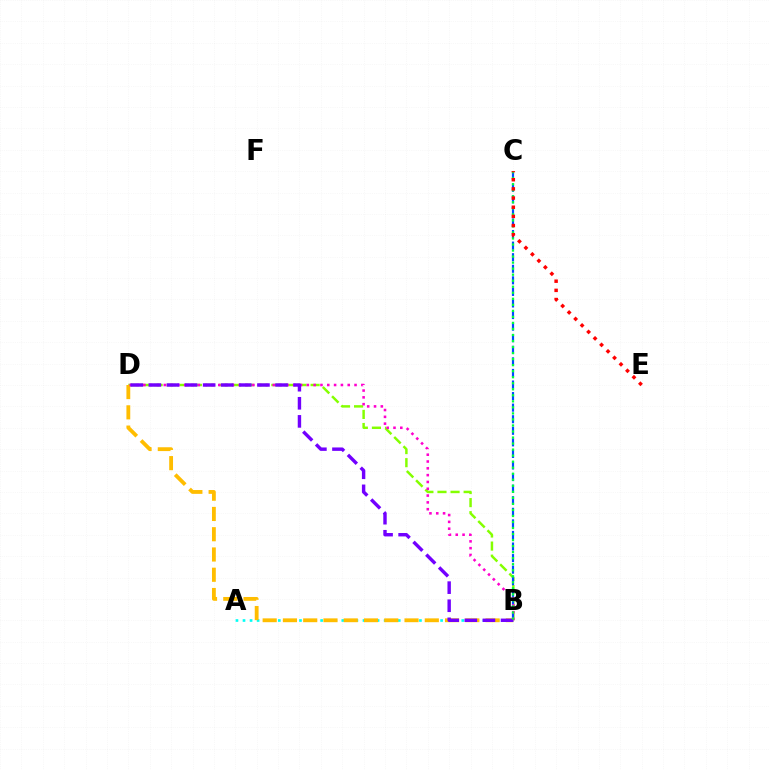{('B', 'D'): [{'color': '#84ff00', 'line_style': 'dashed', 'thickness': 1.78}, {'color': '#ffbd00', 'line_style': 'dashed', 'thickness': 2.75}, {'color': '#ff00cf', 'line_style': 'dotted', 'thickness': 1.85}, {'color': '#7200ff', 'line_style': 'dashed', 'thickness': 2.46}], ('A', 'B'): [{'color': '#00fff6', 'line_style': 'dotted', 'thickness': 1.92}], ('B', 'C'): [{'color': '#004bff', 'line_style': 'dashed', 'thickness': 1.57}, {'color': '#00ff39', 'line_style': 'dotted', 'thickness': 1.64}], ('C', 'E'): [{'color': '#ff0000', 'line_style': 'dotted', 'thickness': 2.49}]}